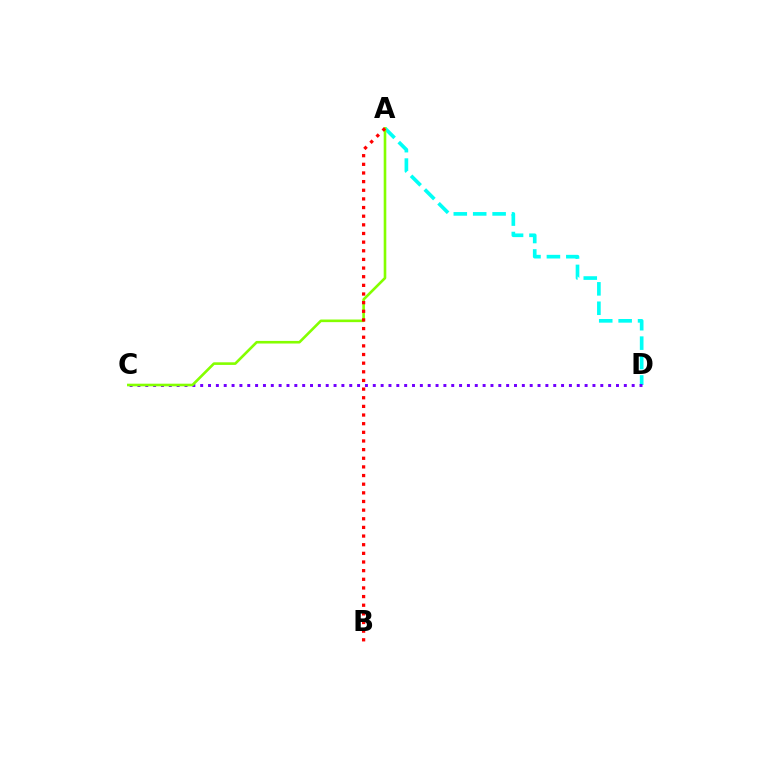{('A', 'D'): [{'color': '#00fff6', 'line_style': 'dashed', 'thickness': 2.64}], ('C', 'D'): [{'color': '#7200ff', 'line_style': 'dotted', 'thickness': 2.13}], ('A', 'C'): [{'color': '#84ff00', 'line_style': 'solid', 'thickness': 1.88}], ('A', 'B'): [{'color': '#ff0000', 'line_style': 'dotted', 'thickness': 2.35}]}